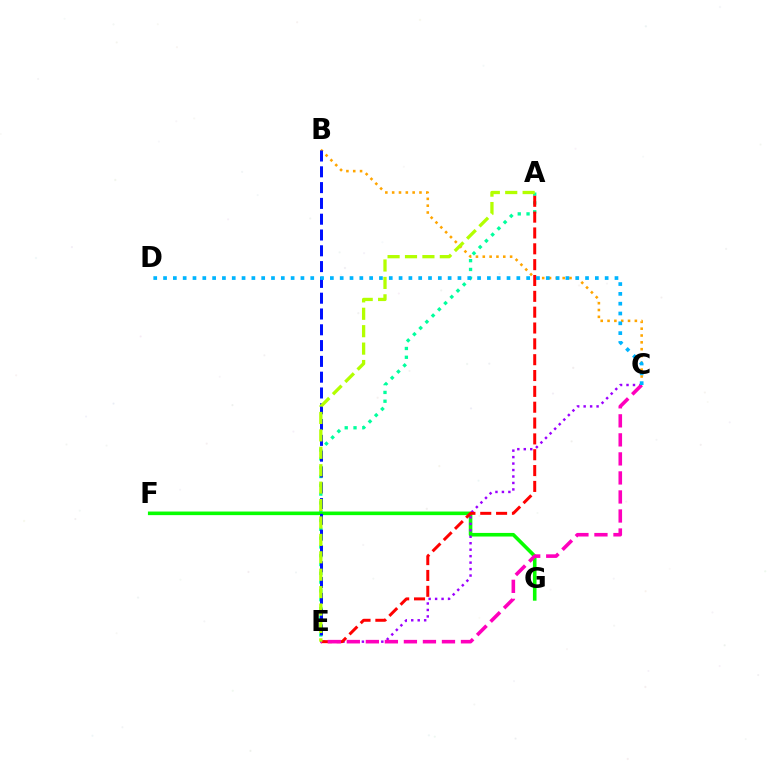{('A', 'E'): [{'color': '#00ff9d', 'line_style': 'dotted', 'thickness': 2.39}, {'color': '#ff0000', 'line_style': 'dashed', 'thickness': 2.15}, {'color': '#b3ff00', 'line_style': 'dashed', 'thickness': 2.37}], ('F', 'G'): [{'color': '#08ff00', 'line_style': 'solid', 'thickness': 2.59}], ('B', 'C'): [{'color': '#ffa500', 'line_style': 'dotted', 'thickness': 1.86}], ('B', 'E'): [{'color': '#0010ff', 'line_style': 'dashed', 'thickness': 2.15}], ('C', 'E'): [{'color': '#9b00ff', 'line_style': 'dotted', 'thickness': 1.76}, {'color': '#ff00bd', 'line_style': 'dashed', 'thickness': 2.59}], ('C', 'D'): [{'color': '#00b5ff', 'line_style': 'dotted', 'thickness': 2.67}]}